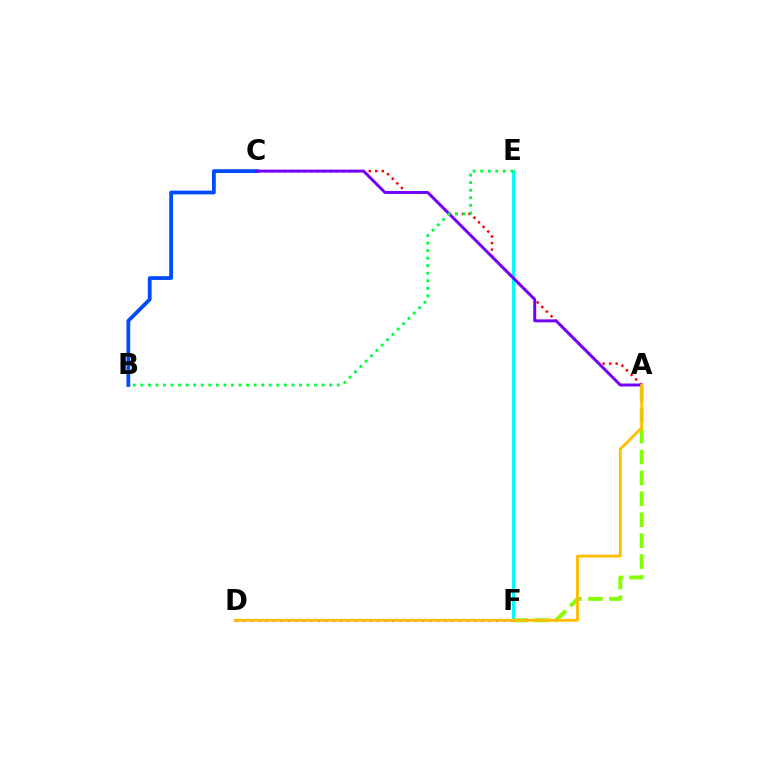{('A', 'F'): [{'color': '#84ff00', 'line_style': 'dashed', 'thickness': 2.84}], ('A', 'C'): [{'color': '#ff0000', 'line_style': 'dotted', 'thickness': 1.77}, {'color': '#7200ff', 'line_style': 'solid', 'thickness': 2.11}], ('E', 'F'): [{'color': '#00fff6', 'line_style': 'solid', 'thickness': 2.16}], ('D', 'F'): [{'color': '#ff00cf', 'line_style': 'dotted', 'thickness': 2.02}], ('B', 'C'): [{'color': '#004bff', 'line_style': 'solid', 'thickness': 2.71}], ('B', 'E'): [{'color': '#00ff39', 'line_style': 'dotted', 'thickness': 2.05}], ('A', 'D'): [{'color': '#ffbd00', 'line_style': 'solid', 'thickness': 2.06}]}